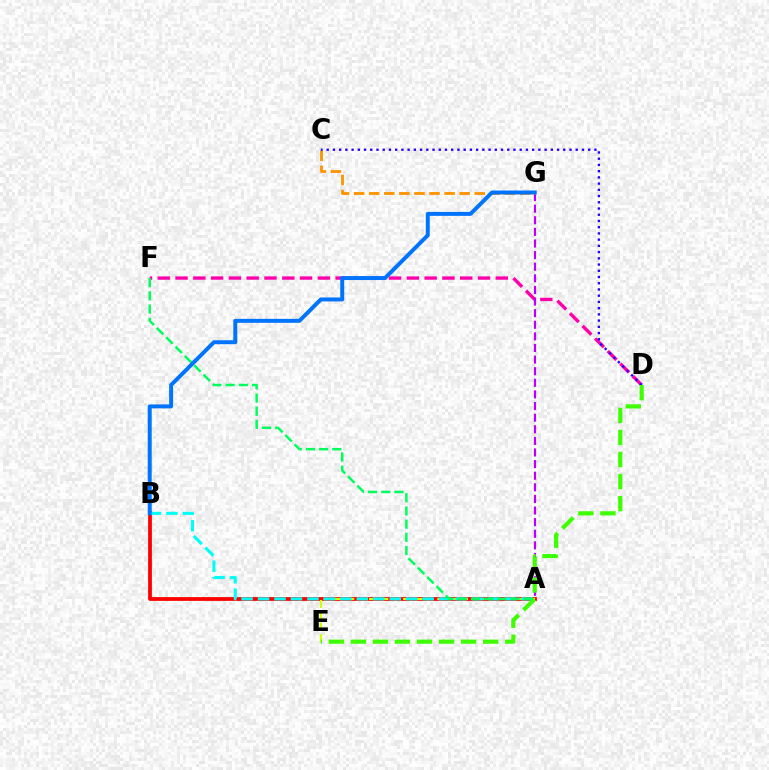{('D', 'F'): [{'color': '#ff00ac', 'line_style': 'dashed', 'thickness': 2.42}], ('A', 'G'): [{'color': '#b900ff', 'line_style': 'dashed', 'thickness': 1.58}], ('C', 'G'): [{'color': '#ff9400', 'line_style': 'dashed', 'thickness': 2.05}], ('A', 'B'): [{'color': '#ff0000', 'line_style': 'solid', 'thickness': 2.71}, {'color': '#00fff6', 'line_style': 'dashed', 'thickness': 2.24}], ('A', 'E'): [{'color': '#d1ff00', 'line_style': 'dashed', 'thickness': 1.55}], ('C', 'D'): [{'color': '#2500ff', 'line_style': 'dotted', 'thickness': 1.69}], ('D', 'E'): [{'color': '#3dff00', 'line_style': 'dashed', 'thickness': 3.0}], ('A', 'F'): [{'color': '#00ff5c', 'line_style': 'dashed', 'thickness': 1.79}], ('B', 'G'): [{'color': '#0074ff', 'line_style': 'solid', 'thickness': 2.86}]}